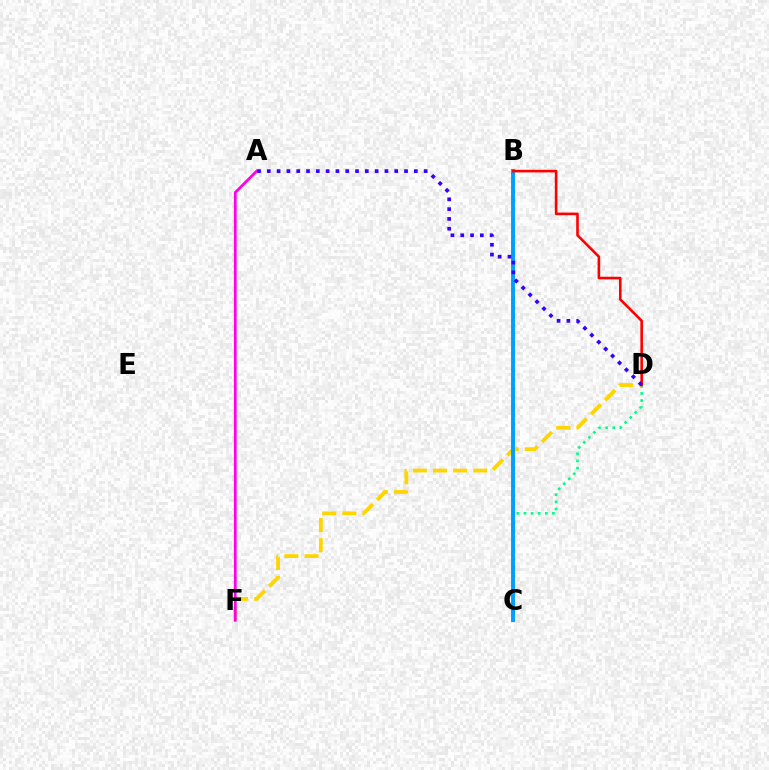{('B', 'C'): [{'color': '#4fff00', 'line_style': 'dotted', 'thickness': 2.43}, {'color': '#009eff', 'line_style': 'solid', 'thickness': 2.8}], ('C', 'D'): [{'color': '#00ff86', 'line_style': 'dotted', 'thickness': 1.93}], ('D', 'F'): [{'color': '#ffd500', 'line_style': 'dashed', 'thickness': 2.74}], ('A', 'F'): [{'color': '#ff00ed', 'line_style': 'solid', 'thickness': 1.98}], ('B', 'D'): [{'color': '#ff0000', 'line_style': 'solid', 'thickness': 1.87}], ('A', 'D'): [{'color': '#3700ff', 'line_style': 'dotted', 'thickness': 2.66}]}